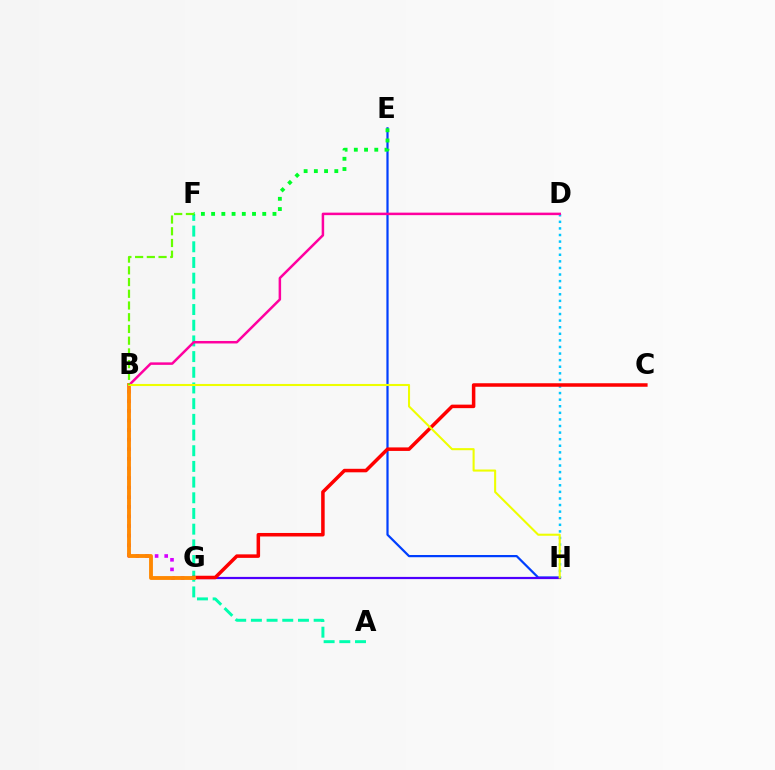{('A', 'F'): [{'color': '#00ffaf', 'line_style': 'dashed', 'thickness': 2.13}], ('E', 'H'): [{'color': '#003fff', 'line_style': 'solid', 'thickness': 1.59}], ('B', 'G'): [{'color': '#d600ff', 'line_style': 'dotted', 'thickness': 2.61}, {'color': '#ff8800', 'line_style': 'solid', 'thickness': 2.77}], ('G', 'H'): [{'color': '#4f00ff', 'line_style': 'solid', 'thickness': 1.59}], ('D', 'H'): [{'color': '#00c7ff', 'line_style': 'dotted', 'thickness': 1.79}], ('C', 'G'): [{'color': '#ff0000', 'line_style': 'solid', 'thickness': 2.53}], ('B', 'D'): [{'color': '#ff00a0', 'line_style': 'solid', 'thickness': 1.8}], ('B', 'H'): [{'color': '#eeff00', 'line_style': 'solid', 'thickness': 1.5}], ('E', 'F'): [{'color': '#00ff27', 'line_style': 'dotted', 'thickness': 2.78}], ('B', 'F'): [{'color': '#66ff00', 'line_style': 'dashed', 'thickness': 1.59}]}